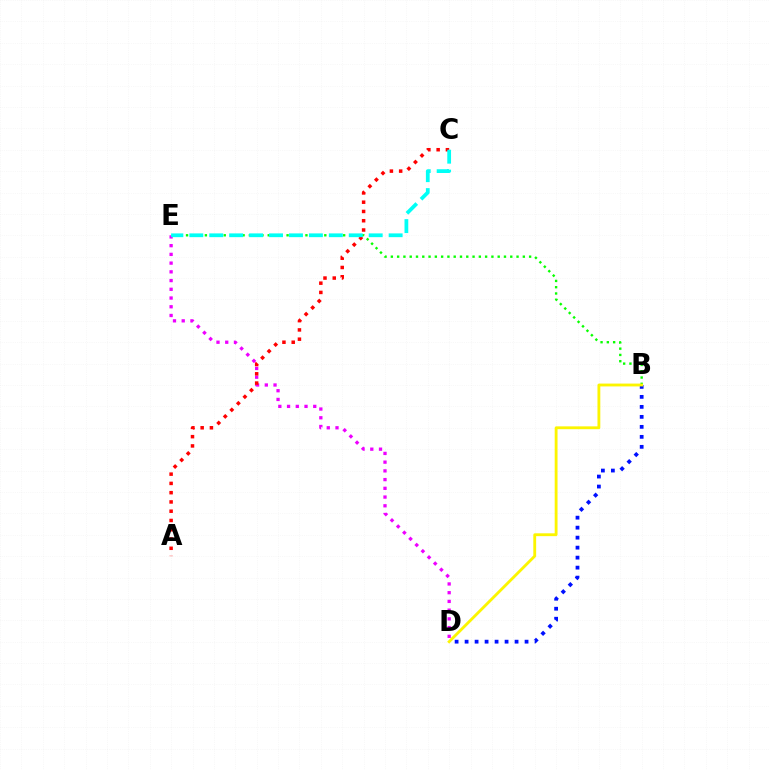{('B', 'E'): [{'color': '#08ff00', 'line_style': 'dotted', 'thickness': 1.71}], ('B', 'D'): [{'color': '#0010ff', 'line_style': 'dotted', 'thickness': 2.72}, {'color': '#fcf500', 'line_style': 'solid', 'thickness': 2.04}], ('D', 'E'): [{'color': '#ee00ff', 'line_style': 'dotted', 'thickness': 2.37}], ('A', 'C'): [{'color': '#ff0000', 'line_style': 'dotted', 'thickness': 2.52}], ('C', 'E'): [{'color': '#00fff6', 'line_style': 'dashed', 'thickness': 2.71}]}